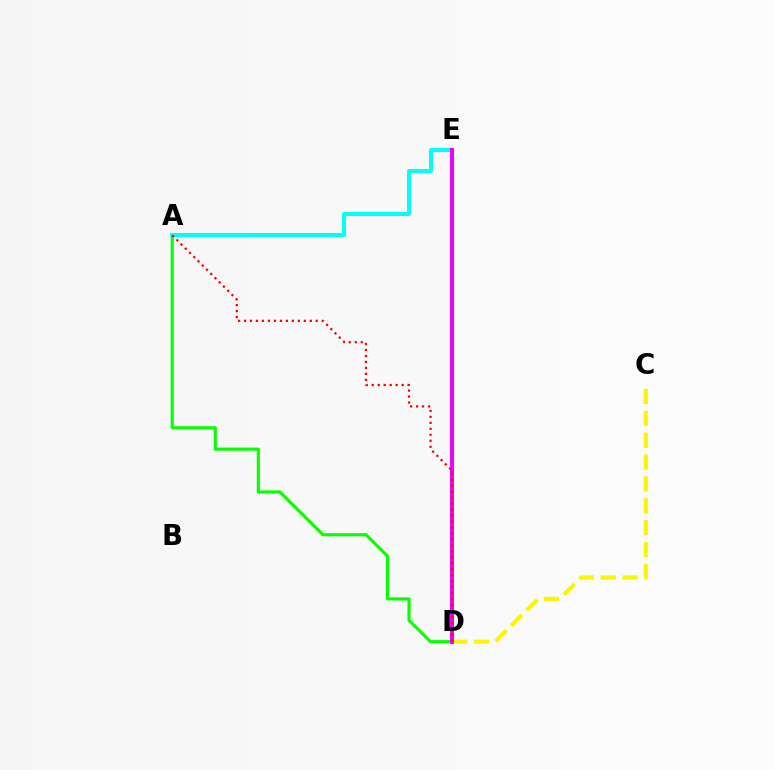{('C', 'D'): [{'color': '#fcf500', 'line_style': 'dashed', 'thickness': 2.97}], ('A', 'D'): [{'color': '#08ff00', 'line_style': 'solid', 'thickness': 2.26}, {'color': '#ff0000', 'line_style': 'dotted', 'thickness': 1.62}], ('A', 'E'): [{'color': '#00fff6', 'line_style': 'solid', 'thickness': 2.88}], ('D', 'E'): [{'color': '#0010ff', 'line_style': 'dotted', 'thickness': 2.62}, {'color': '#ee00ff', 'line_style': 'solid', 'thickness': 2.86}]}